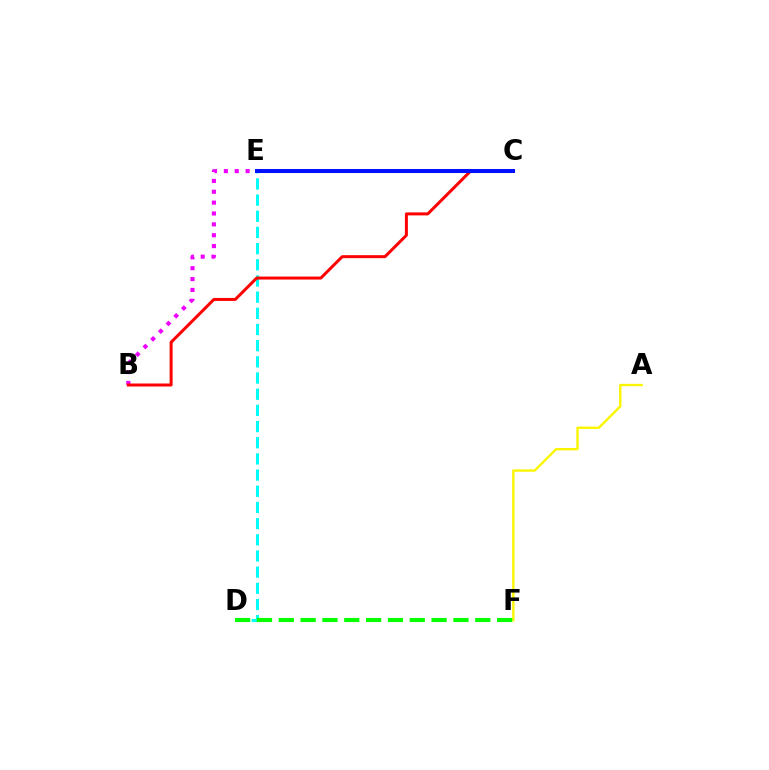{('A', 'F'): [{'color': '#fcf500', 'line_style': 'solid', 'thickness': 1.7}], ('D', 'E'): [{'color': '#00fff6', 'line_style': 'dashed', 'thickness': 2.2}], ('D', 'F'): [{'color': '#08ff00', 'line_style': 'dashed', 'thickness': 2.97}], ('B', 'E'): [{'color': '#ee00ff', 'line_style': 'dotted', 'thickness': 2.95}], ('B', 'C'): [{'color': '#ff0000', 'line_style': 'solid', 'thickness': 2.15}], ('C', 'E'): [{'color': '#0010ff', 'line_style': 'solid', 'thickness': 2.91}]}